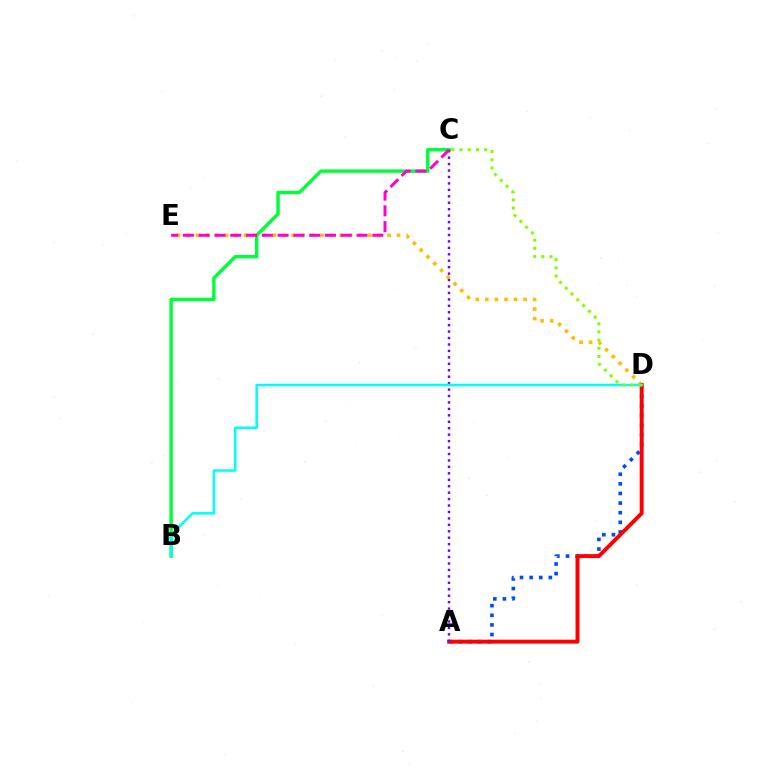{('A', 'D'): [{'color': '#004bff', 'line_style': 'dotted', 'thickness': 2.61}, {'color': '#ff0000', 'line_style': 'solid', 'thickness': 2.85}], ('B', 'C'): [{'color': '#00ff39', 'line_style': 'solid', 'thickness': 2.47}], ('D', 'E'): [{'color': '#ffbd00', 'line_style': 'dotted', 'thickness': 2.6}], ('A', 'C'): [{'color': '#7200ff', 'line_style': 'dotted', 'thickness': 1.75}], ('B', 'D'): [{'color': '#00fff6', 'line_style': 'solid', 'thickness': 1.82}], ('C', 'E'): [{'color': '#ff00cf', 'line_style': 'dashed', 'thickness': 2.14}], ('C', 'D'): [{'color': '#84ff00', 'line_style': 'dotted', 'thickness': 2.22}]}